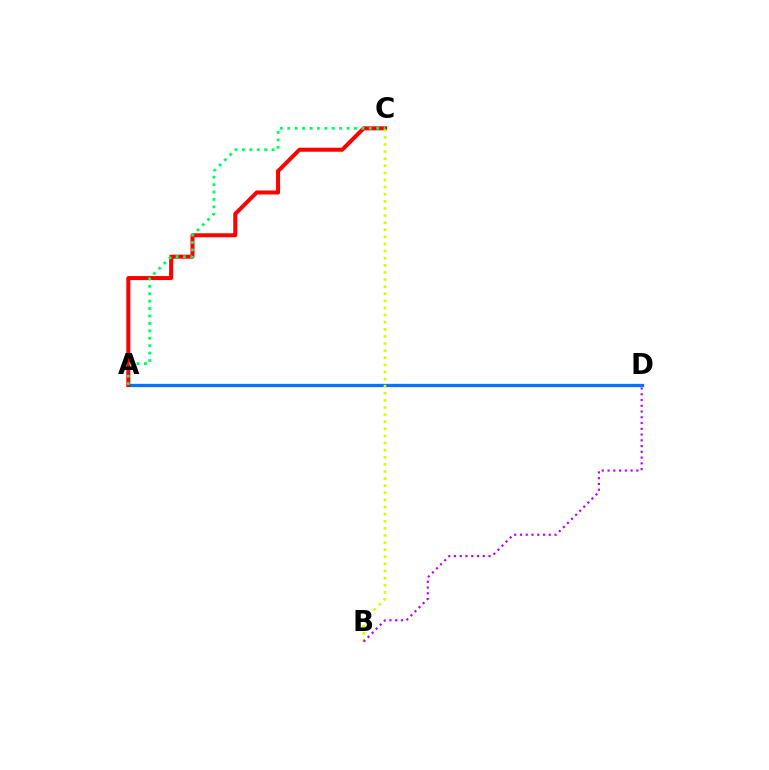{('A', 'D'): [{'color': '#0074ff', 'line_style': 'solid', 'thickness': 2.37}], ('A', 'C'): [{'color': '#ff0000', 'line_style': 'solid', 'thickness': 2.89}, {'color': '#00ff5c', 'line_style': 'dotted', 'thickness': 2.01}], ('B', 'C'): [{'color': '#d1ff00', 'line_style': 'dotted', 'thickness': 1.93}], ('B', 'D'): [{'color': '#b900ff', 'line_style': 'dotted', 'thickness': 1.56}]}